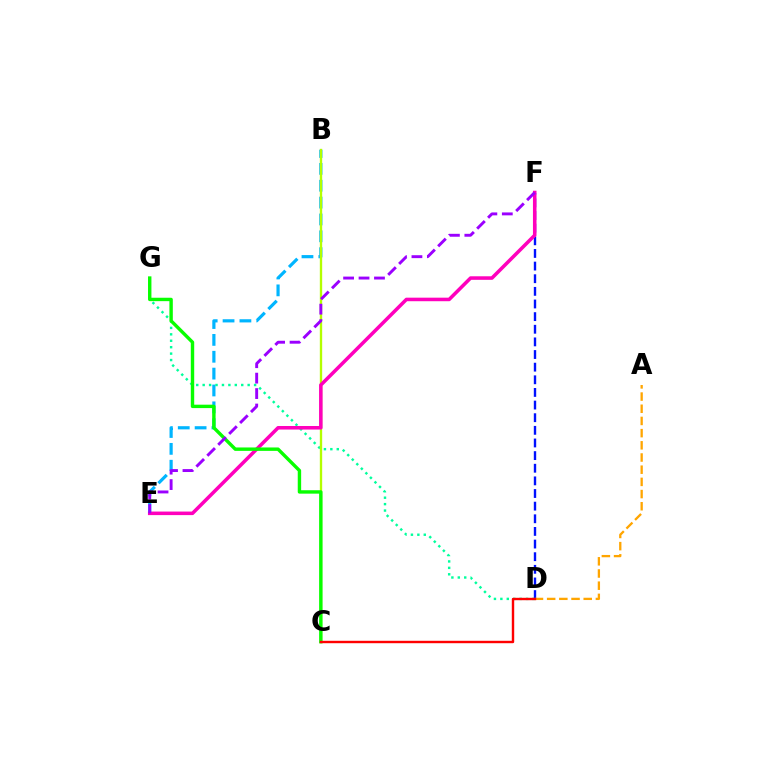{('B', 'E'): [{'color': '#00b5ff', 'line_style': 'dashed', 'thickness': 2.29}], ('D', 'G'): [{'color': '#00ff9d', 'line_style': 'dotted', 'thickness': 1.75}], ('D', 'F'): [{'color': '#0010ff', 'line_style': 'dashed', 'thickness': 1.72}], ('A', 'D'): [{'color': '#ffa500', 'line_style': 'dashed', 'thickness': 1.66}], ('B', 'C'): [{'color': '#b3ff00', 'line_style': 'solid', 'thickness': 1.69}], ('E', 'F'): [{'color': '#ff00bd', 'line_style': 'solid', 'thickness': 2.55}, {'color': '#9b00ff', 'line_style': 'dashed', 'thickness': 2.1}], ('C', 'G'): [{'color': '#08ff00', 'line_style': 'solid', 'thickness': 2.45}], ('C', 'D'): [{'color': '#ff0000', 'line_style': 'solid', 'thickness': 1.74}]}